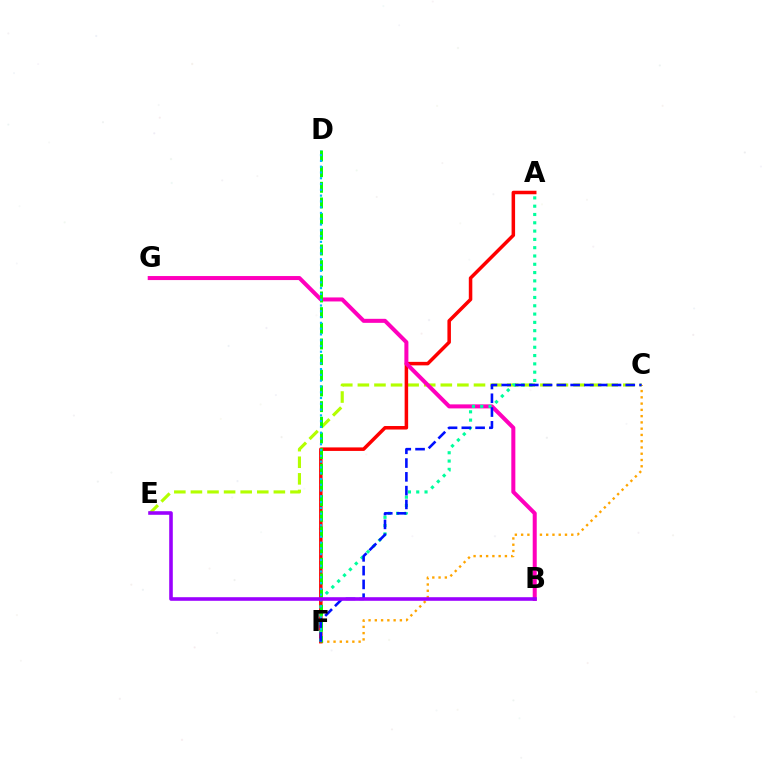{('C', 'F'): [{'color': '#ffa500', 'line_style': 'dotted', 'thickness': 1.7}, {'color': '#0010ff', 'line_style': 'dashed', 'thickness': 1.87}], ('C', 'E'): [{'color': '#b3ff00', 'line_style': 'dashed', 'thickness': 2.25}], ('A', 'F'): [{'color': '#ff0000', 'line_style': 'solid', 'thickness': 2.53}, {'color': '#00ff9d', 'line_style': 'dotted', 'thickness': 2.25}], ('B', 'G'): [{'color': '#ff00bd', 'line_style': 'solid', 'thickness': 2.9}], ('D', 'F'): [{'color': '#08ff00', 'line_style': 'dashed', 'thickness': 2.13}, {'color': '#00b5ff', 'line_style': 'dotted', 'thickness': 1.57}], ('B', 'E'): [{'color': '#9b00ff', 'line_style': 'solid', 'thickness': 2.59}]}